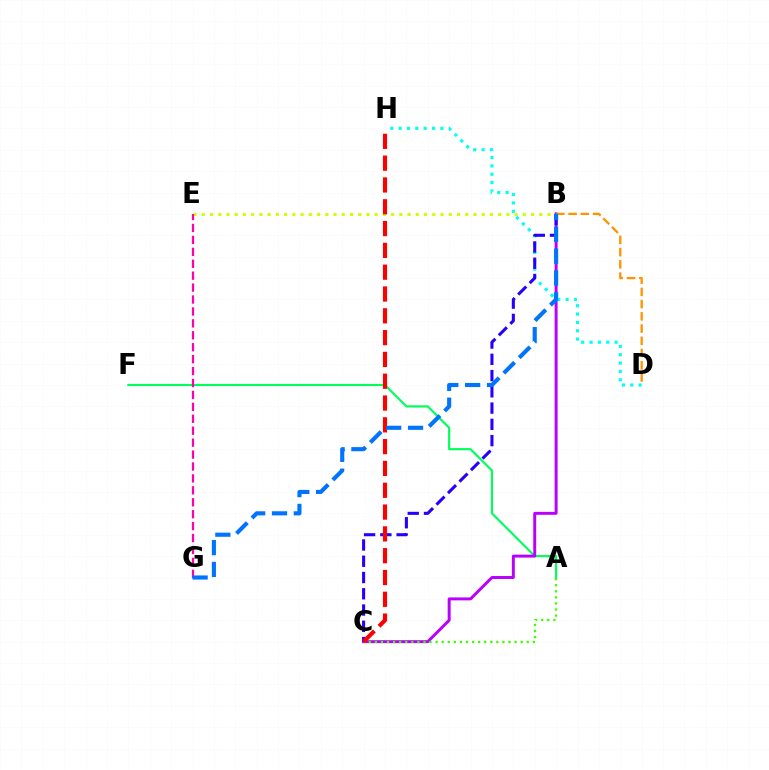{('B', 'E'): [{'color': '#d1ff00', 'line_style': 'dotted', 'thickness': 2.24}], ('A', 'F'): [{'color': '#00ff5c', 'line_style': 'solid', 'thickness': 1.55}], ('B', 'C'): [{'color': '#b900ff', 'line_style': 'solid', 'thickness': 2.13}, {'color': '#2500ff', 'line_style': 'dashed', 'thickness': 2.21}], ('D', 'H'): [{'color': '#00fff6', 'line_style': 'dotted', 'thickness': 2.27}], ('B', 'D'): [{'color': '#ff9400', 'line_style': 'dashed', 'thickness': 1.66}], ('E', 'G'): [{'color': '#ff00ac', 'line_style': 'dashed', 'thickness': 1.62}], ('A', 'C'): [{'color': '#3dff00', 'line_style': 'dotted', 'thickness': 1.65}], ('C', 'H'): [{'color': '#ff0000', 'line_style': 'dashed', 'thickness': 2.96}], ('B', 'G'): [{'color': '#0074ff', 'line_style': 'dashed', 'thickness': 2.97}]}